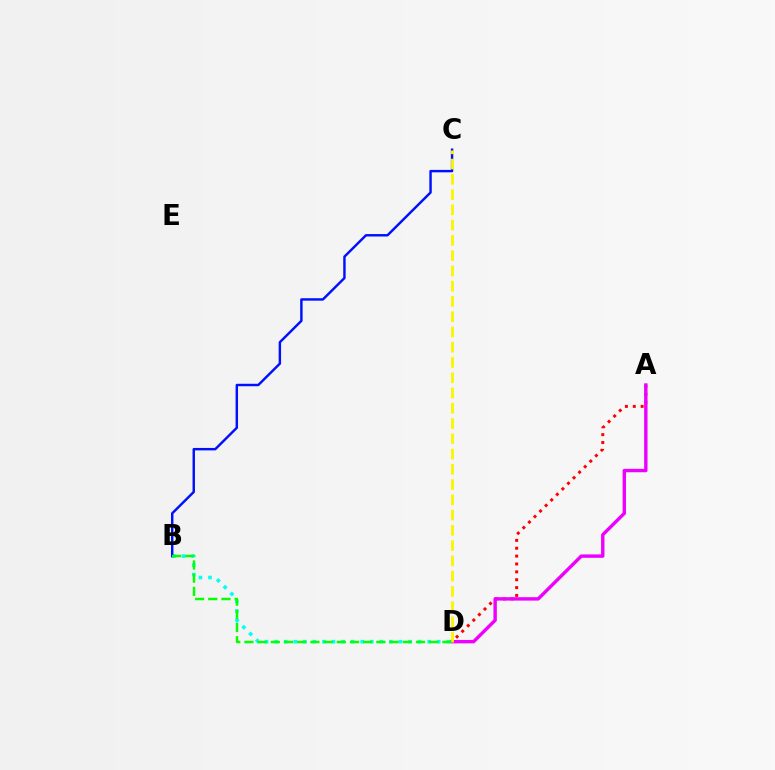{('B', 'D'): [{'color': '#00fff6', 'line_style': 'dotted', 'thickness': 2.6}, {'color': '#08ff00', 'line_style': 'dashed', 'thickness': 1.79}], ('B', 'C'): [{'color': '#0010ff', 'line_style': 'solid', 'thickness': 1.76}], ('A', 'D'): [{'color': '#ff0000', 'line_style': 'dotted', 'thickness': 2.14}, {'color': '#ee00ff', 'line_style': 'solid', 'thickness': 2.45}], ('C', 'D'): [{'color': '#fcf500', 'line_style': 'dashed', 'thickness': 2.07}]}